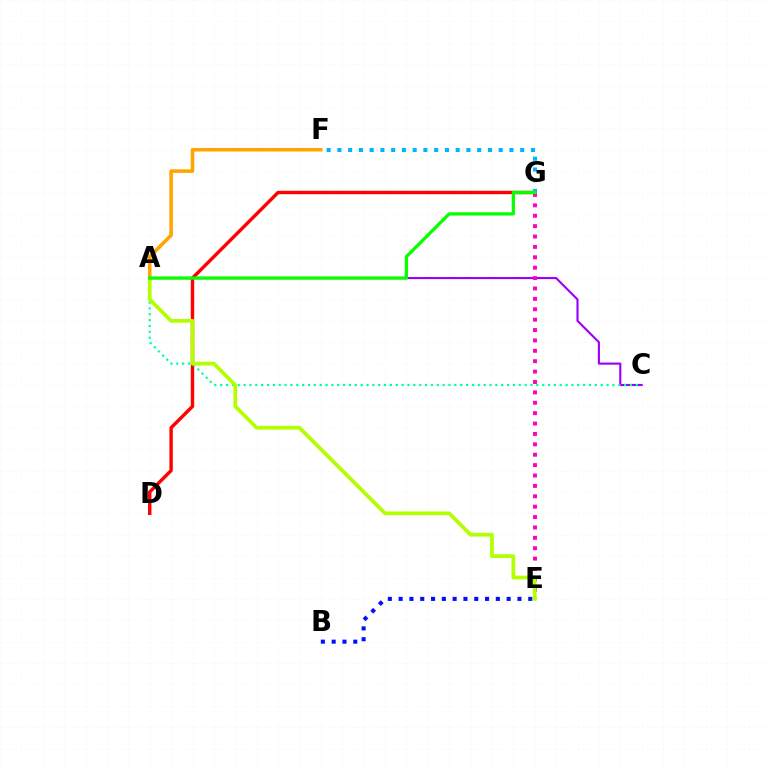{('D', 'G'): [{'color': '#ff0000', 'line_style': 'solid', 'thickness': 2.45}], ('A', 'C'): [{'color': '#9b00ff', 'line_style': 'solid', 'thickness': 1.53}, {'color': '#00ff9d', 'line_style': 'dotted', 'thickness': 1.59}], ('B', 'E'): [{'color': '#0010ff', 'line_style': 'dotted', 'thickness': 2.93}], ('F', 'G'): [{'color': '#00b5ff', 'line_style': 'dotted', 'thickness': 2.92}], ('E', 'G'): [{'color': '#ff00bd', 'line_style': 'dotted', 'thickness': 2.82}], ('A', 'E'): [{'color': '#b3ff00', 'line_style': 'solid', 'thickness': 2.7}], ('A', 'F'): [{'color': '#ffa500', 'line_style': 'solid', 'thickness': 2.56}], ('A', 'G'): [{'color': '#08ff00', 'line_style': 'solid', 'thickness': 2.36}]}